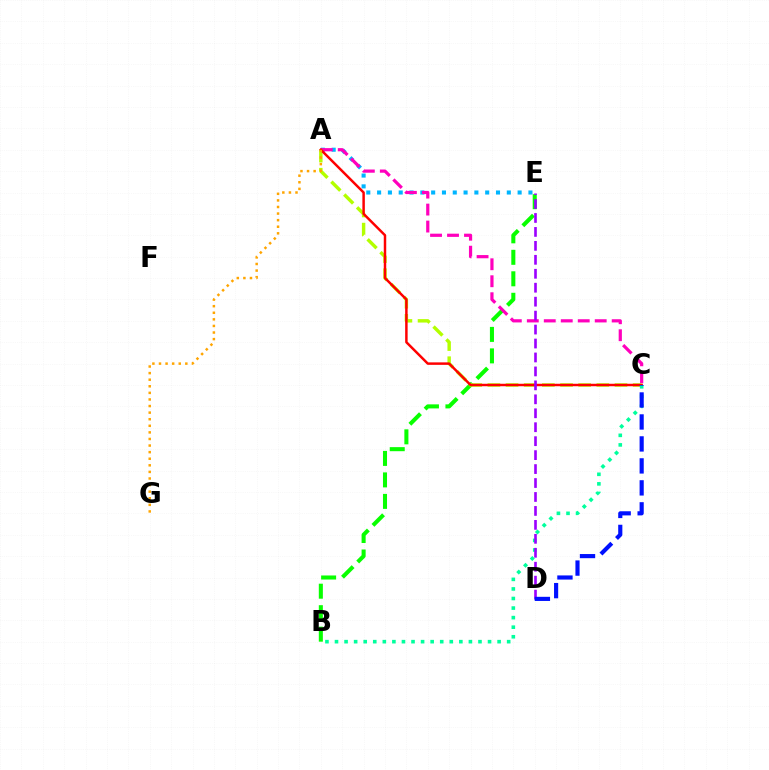{('A', 'E'): [{'color': '#00b5ff', 'line_style': 'dotted', 'thickness': 2.94}], ('B', 'E'): [{'color': '#08ff00', 'line_style': 'dashed', 'thickness': 2.92}], ('A', 'C'): [{'color': '#ff00bd', 'line_style': 'dashed', 'thickness': 2.31}, {'color': '#b3ff00', 'line_style': 'dashed', 'thickness': 2.47}, {'color': '#ff0000', 'line_style': 'solid', 'thickness': 1.78}], ('B', 'C'): [{'color': '#00ff9d', 'line_style': 'dotted', 'thickness': 2.6}], ('A', 'G'): [{'color': '#ffa500', 'line_style': 'dotted', 'thickness': 1.79}], ('D', 'E'): [{'color': '#9b00ff', 'line_style': 'dashed', 'thickness': 1.9}], ('C', 'D'): [{'color': '#0010ff', 'line_style': 'dashed', 'thickness': 2.99}]}